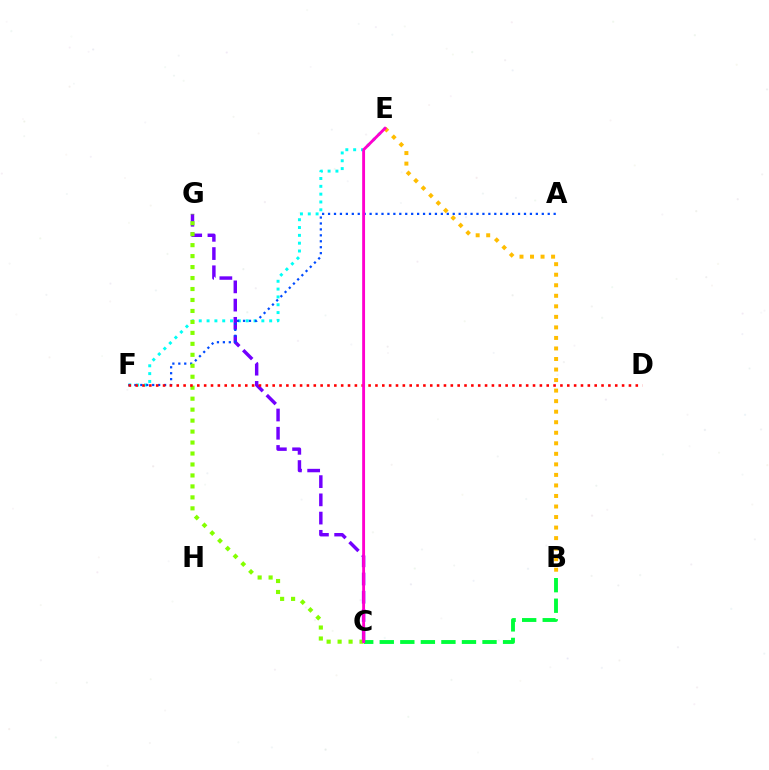{('C', 'G'): [{'color': '#7200ff', 'line_style': 'dashed', 'thickness': 2.48}, {'color': '#84ff00', 'line_style': 'dotted', 'thickness': 2.98}], ('E', 'F'): [{'color': '#00fff6', 'line_style': 'dotted', 'thickness': 2.13}], ('A', 'F'): [{'color': '#004bff', 'line_style': 'dotted', 'thickness': 1.61}], ('B', 'E'): [{'color': '#ffbd00', 'line_style': 'dotted', 'thickness': 2.86}], ('D', 'F'): [{'color': '#ff0000', 'line_style': 'dotted', 'thickness': 1.86}], ('B', 'C'): [{'color': '#00ff39', 'line_style': 'dashed', 'thickness': 2.79}], ('C', 'E'): [{'color': '#ff00cf', 'line_style': 'solid', 'thickness': 2.07}]}